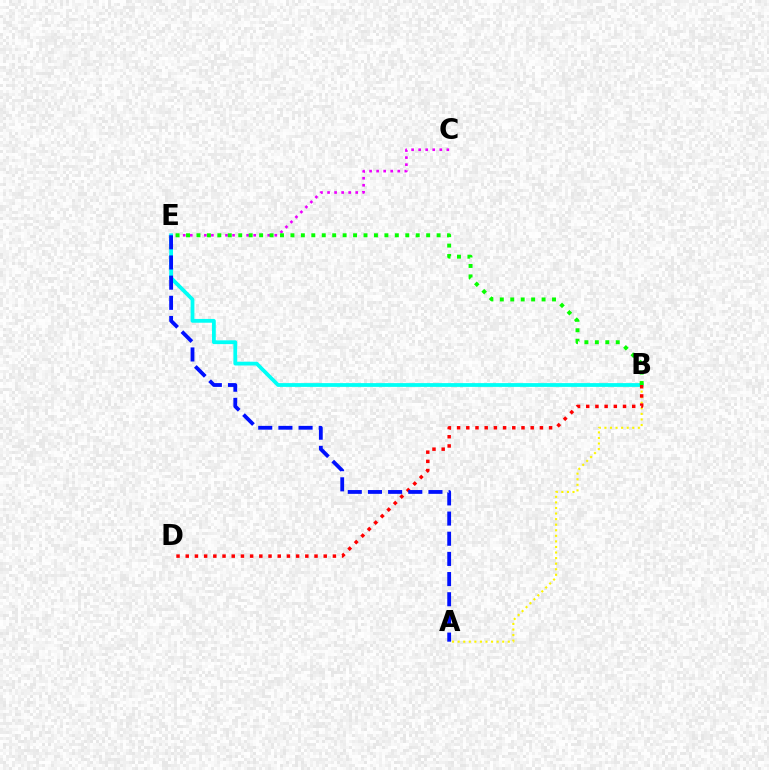{('C', 'E'): [{'color': '#ee00ff', 'line_style': 'dotted', 'thickness': 1.91}], ('B', 'E'): [{'color': '#00fff6', 'line_style': 'solid', 'thickness': 2.72}, {'color': '#08ff00', 'line_style': 'dotted', 'thickness': 2.84}], ('A', 'B'): [{'color': '#fcf500', 'line_style': 'dotted', 'thickness': 1.51}], ('B', 'D'): [{'color': '#ff0000', 'line_style': 'dotted', 'thickness': 2.5}], ('A', 'E'): [{'color': '#0010ff', 'line_style': 'dashed', 'thickness': 2.74}]}